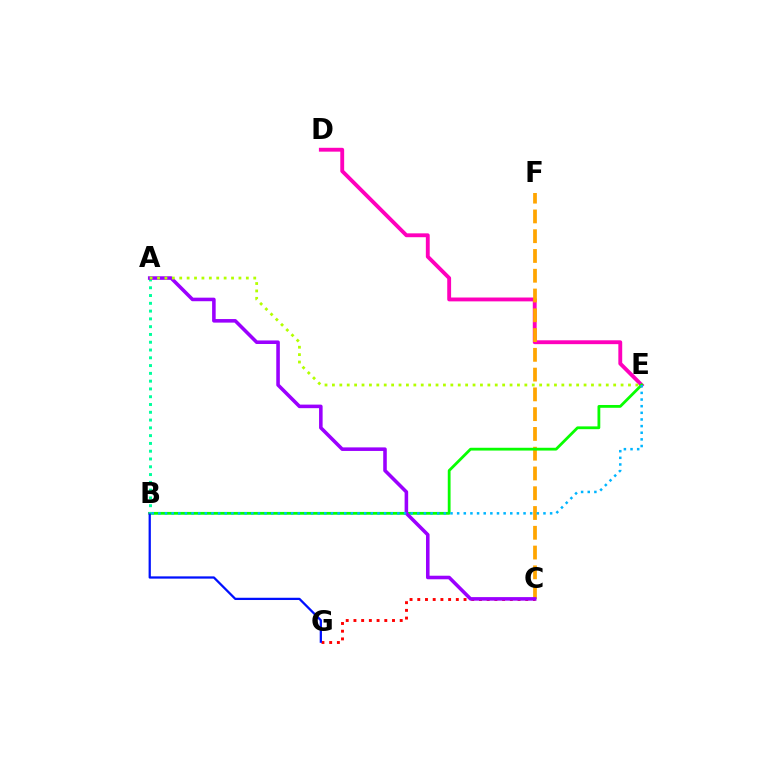{('D', 'E'): [{'color': '#ff00bd', 'line_style': 'solid', 'thickness': 2.78}], ('C', 'F'): [{'color': '#ffa500', 'line_style': 'dashed', 'thickness': 2.69}], ('C', 'G'): [{'color': '#ff0000', 'line_style': 'dotted', 'thickness': 2.1}], ('B', 'E'): [{'color': '#08ff00', 'line_style': 'solid', 'thickness': 2.01}, {'color': '#00b5ff', 'line_style': 'dotted', 'thickness': 1.8}], ('B', 'G'): [{'color': '#0010ff', 'line_style': 'solid', 'thickness': 1.63}], ('A', 'B'): [{'color': '#00ff9d', 'line_style': 'dotted', 'thickness': 2.11}], ('A', 'C'): [{'color': '#9b00ff', 'line_style': 'solid', 'thickness': 2.56}], ('A', 'E'): [{'color': '#b3ff00', 'line_style': 'dotted', 'thickness': 2.01}]}